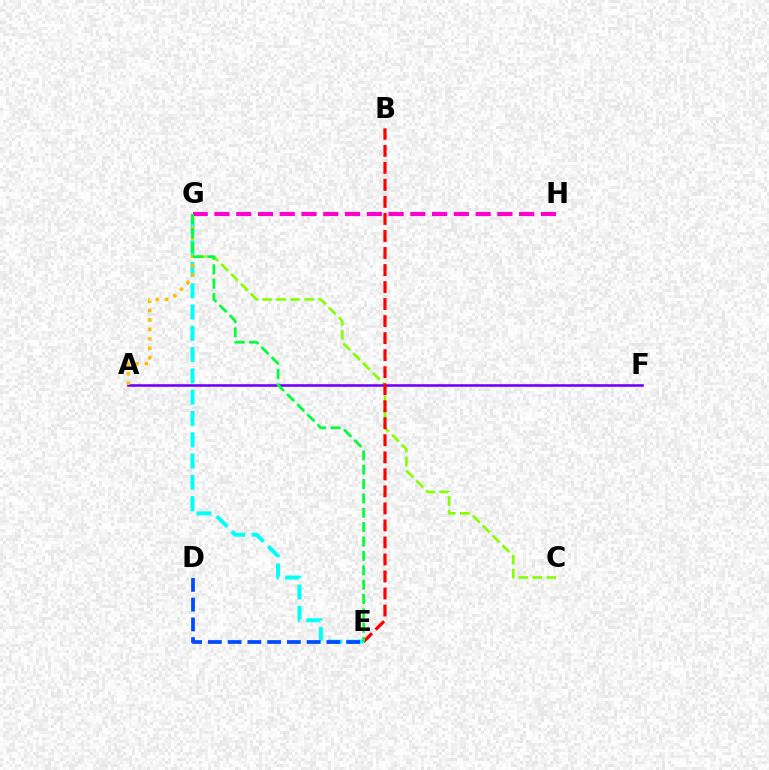{('C', 'G'): [{'color': '#84ff00', 'line_style': 'dashed', 'thickness': 1.9}], ('E', 'G'): [{'color': '#00fff6', 'line_style': 'dashed', 'thickness': 2.89}, {'color': '#00ff39', 'line_style': 'dashed', 'thickness': 1.95}], ('A', 'F'): [{'color': '#7200ff', 'line_style': 'solid', 'thickness': 1.88}], ('G', 'H'): [{'color': '#ff00cf', 'line_style': 'dashed', 'thickness': 2.96}], ('D', 'E'): [{'color': '#004bff', 'line_style': 'dashed', 'thickness': 2.68}], ('B', 'E'): [{'color': '#ff0000', 'line_style': 'dashed', 'thickness': 2.31}], ('A', 'G'): [{'color': '#ffbd00', 'line_style': 'dotted', 'thickness': 2.56}]}